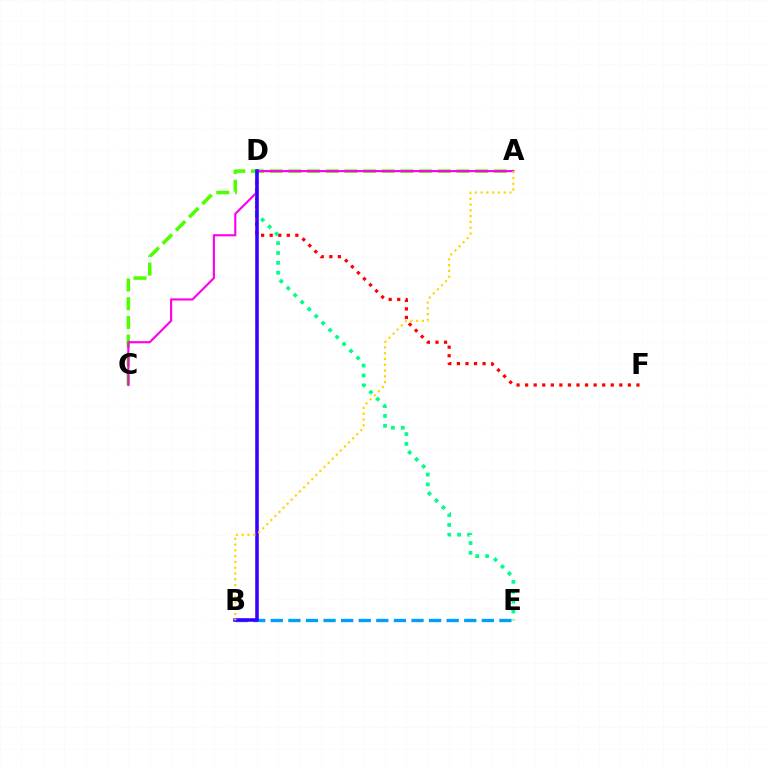{('B', 'E'): [{'color': '#009eff', 'line_style': 'dashed', 'thickness': 2.39}], ('A', 'C'): [{'color': '#4fff00', 'line_style': 'dashed', 'thickness': 2.54}, {'color': '#ff00ed', 'line_style': 'solid', 'thickness': 1.55}], ('D', 'F'): [{'color': '#ff0000', 'line_style': 'dotted', 'thickness': 2.33}], ('D', 'E'): [{'color': '#00ff86', 'line_style': 'dotted', 'thickness': 2.68}], ('B', 'D'): [{'color': '#3700ff', 'line_style': 'solid', 'thickness': 2.56}], ('A', 'B'): [{'color': '#ffd500', 'line_style': 'dotted', 'thickness': 1.57}]}